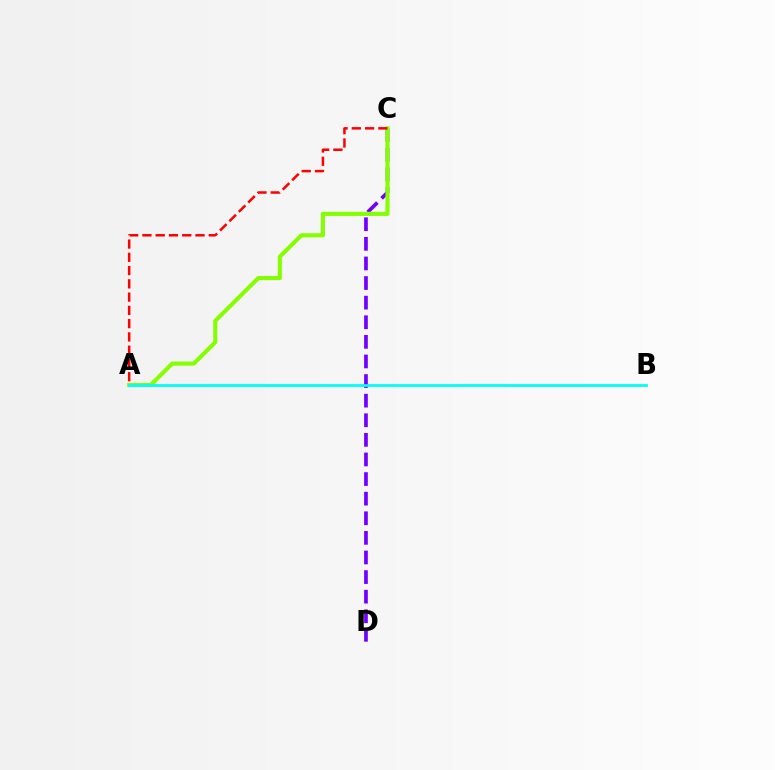{('C', 'D'): [{'color': '#7200ff', 'line_style': 'dashed', 'thickness': 2.66}], ('A', 'C'): [{'color': '#84ff00', 'line_style': 'solid', 'thickness': 2.95}, {'color': '#ff0000', 'line_style': 'dashed', 'thickness': 1.8}], ('A', 'B'): [{'color': '#00fff6', 'line_style': 'solid', 'thickness': 2.0}]}